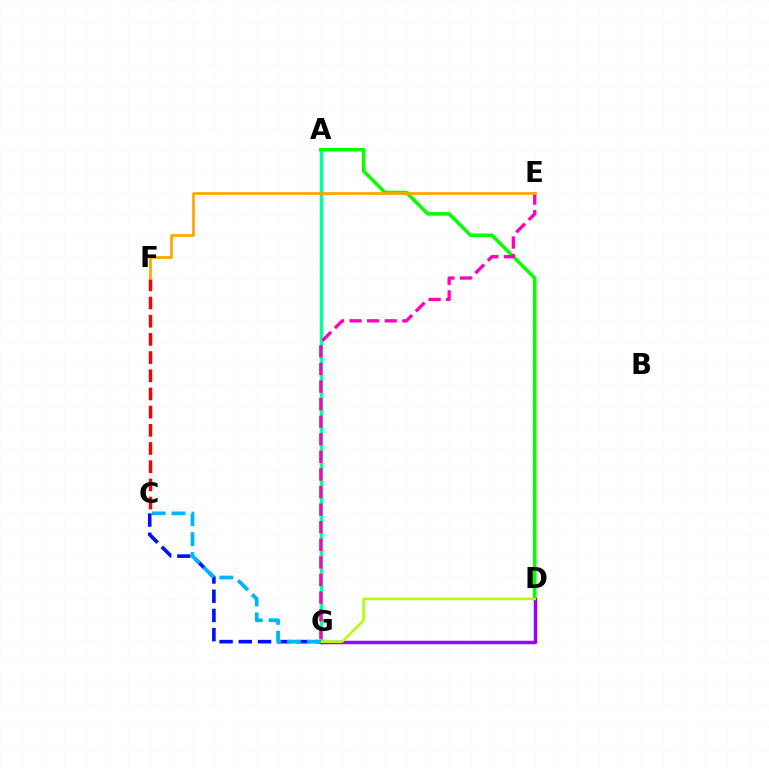{('C', 'G'): [{'color': '#0010ff', 'line_style': 'dashed', 'thickness': 2.61}, {'color': '#00b5ff', 'line_style': 'dashed', 'thickness': 2.7}], ('A', 'G'): [{'color': '#00ff9d', 'line_style': 'solid', 'thickness': 2.51}], ('A', 'D'): [{'color': '#08ff00', 'line_style': 'solid', 'thickness': 2.57}], ('C', 'F'): [{'color': '#ff0000', 'line_style': 'dashed', 'thickness': 2.47}], ('D', 'G'): [{'color': '#9b00ff', 'line_style': 'solid', 'thickness': 2.52}, {'color': '#b3ff00', 'line_style': 'solid', 'thickness': 1.84}], ('E', 'G'): [{'color': '#ff00bd', 'line_style': 'dashed', 'thickness': 2.39}], ('E', 'F'): [{'color': '#ffa500', 'line_style': 'solid', 'thickness': 1.95}]}